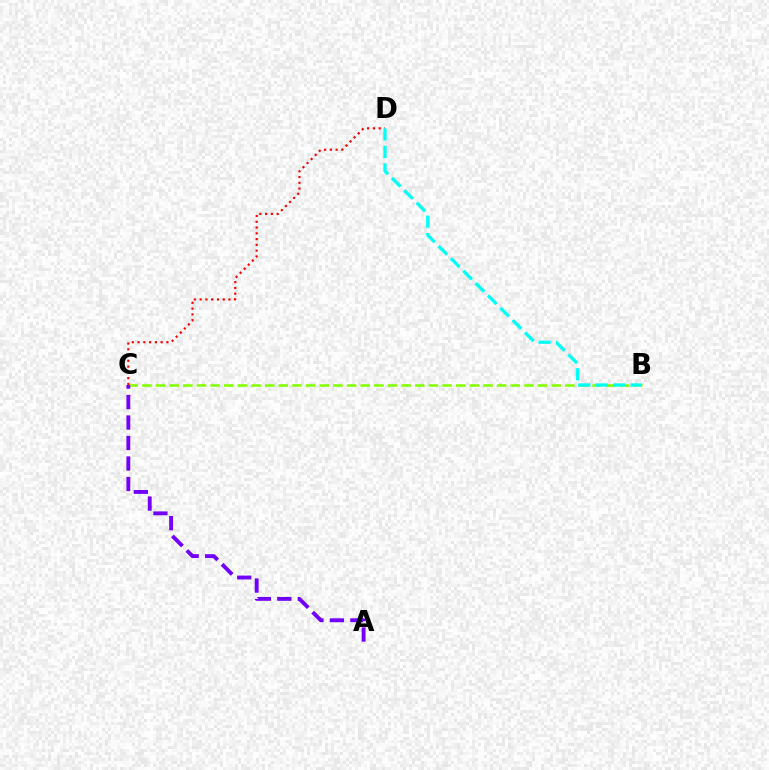{('B', 'C'): [{'color': '#84ff00', 'line_style': 'dashed', 'thickness': 1.85}], ('C', 'D'): [{'color': '#ff0000', 'line_style': 'dotted', 'thickness': 1.57}], ('B', 'D'): [{'color': '#00fff6', 'line_style': 'dashed', 'thickness': 2.37}], ('A', 'C'): [{'color': '#7200ff', 'line_style': 'dashed', 'thickness': 2.78}]}